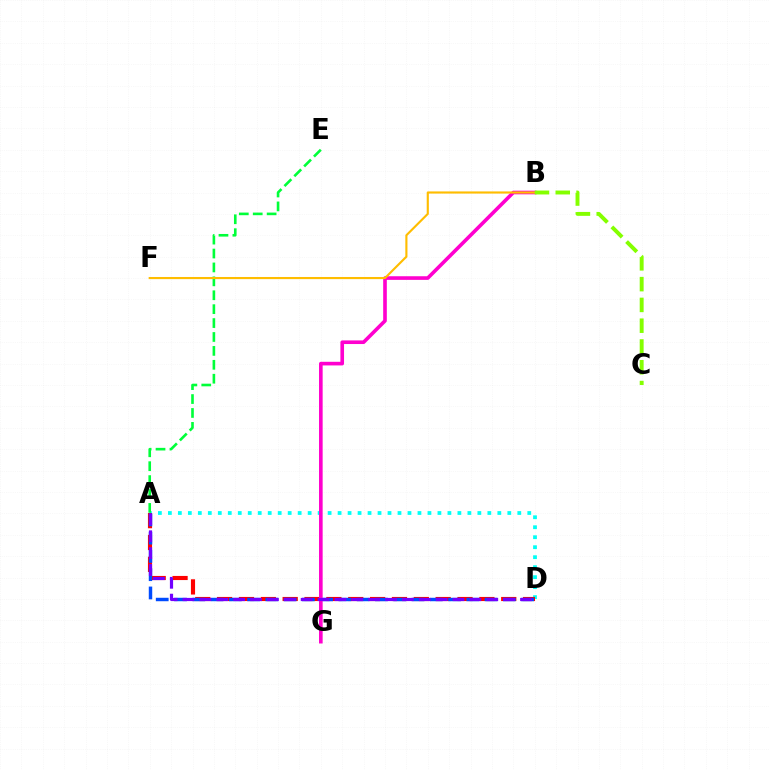{('A', 'D'): [{'color': '#00fff6', 'line_style': 'dotted', 'thickness': 2.71}, {'color': '#ff0000', 'line_style': 'dashed', 'thickness': 2.97}, {'color': '#004bff', 'line_style': 'dashed', 'thickness': 2.48}, {'color': '#7200ff', 'line_style': 'dashed', 'thickness': 2.29}], ('A', 'E'): [{'color': '#00ff39', 'line_style': 'dashed', 'thickness': 1.89}], ('B', 'G'): [{'color': '#ff00cf', 'line_style': 'solid', 'thickness': 2.62}], ('B', 'F'): [{'color': '#ffbd00', 'line_style': 'solid', 'thickness': 1.54}], ('B', 'C'): [{'color': '#84ff00', 'line_style': 'dashed', 'thickness': 2.82}]}